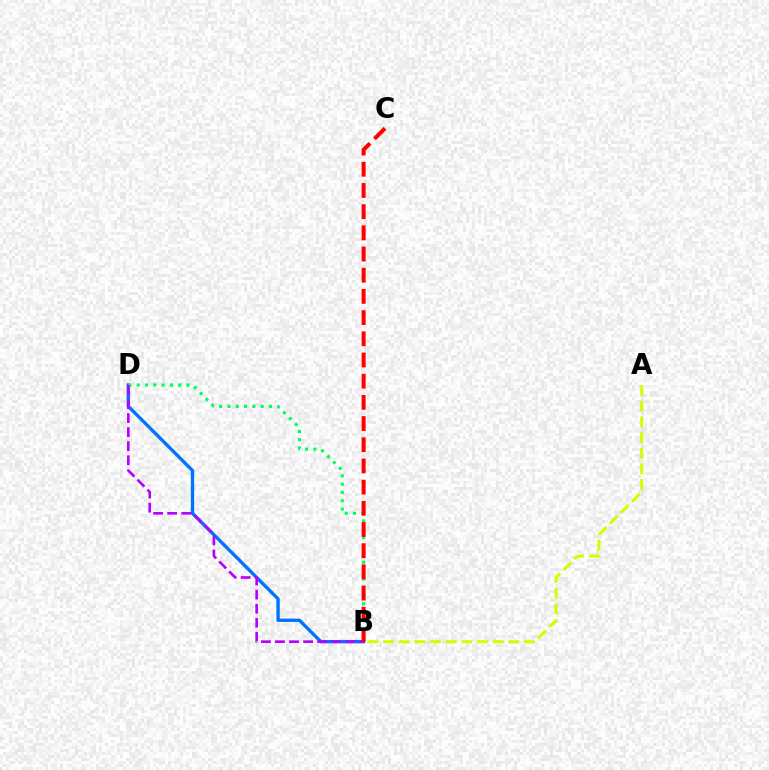{('B', 'D'): [{'color': '#0074ff', 'line_style': 'solid', 'thickness': 2.43}, {'color': '#00ff5c', 'line_style': 'dotted', 'thickness': 2.26}, {'color': '#b900ff', 'line_style': 'dashed', 'thickness': 1.91}], ('A', 'B'): [{'color': '#d1ff00', 'line_style': 'dashed', 'thickness': 2.13}], ('B', 'C'): [{'color': '#ff0000', 'line_style': 'dashed', 'thickness': 2.88}]}